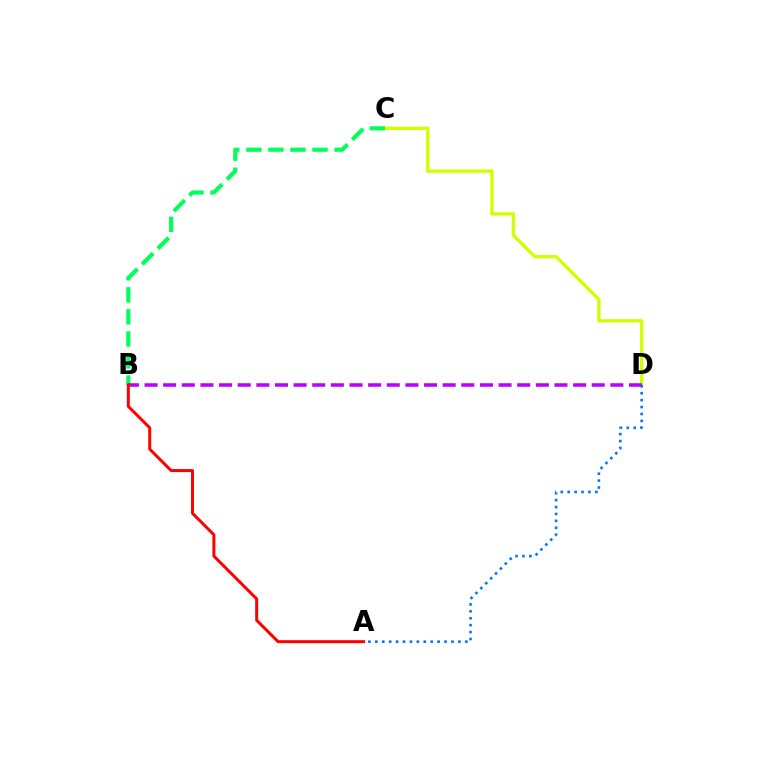{('C', 'D'): [{'color': '#d1ff00', 'line_style': 'solid', 'thickness': 2.38}], ('B', 'C'): [{'color': '#00ff5c', 'line_style': 'dashed', 'thickness': 3.0}], ('B', 'D'): [{'color': '#b900ff', 'line_style': 'dashed', 'thickness': 2.53}], ('A', 'B'): [{'color': '#ff0000', 'line_style': 'solid', 'thickness': 2.14}], ('A', 'D'): [{'color': '#0074ff', 'line_style': 'dotted', 'thickness': 1.88}]}